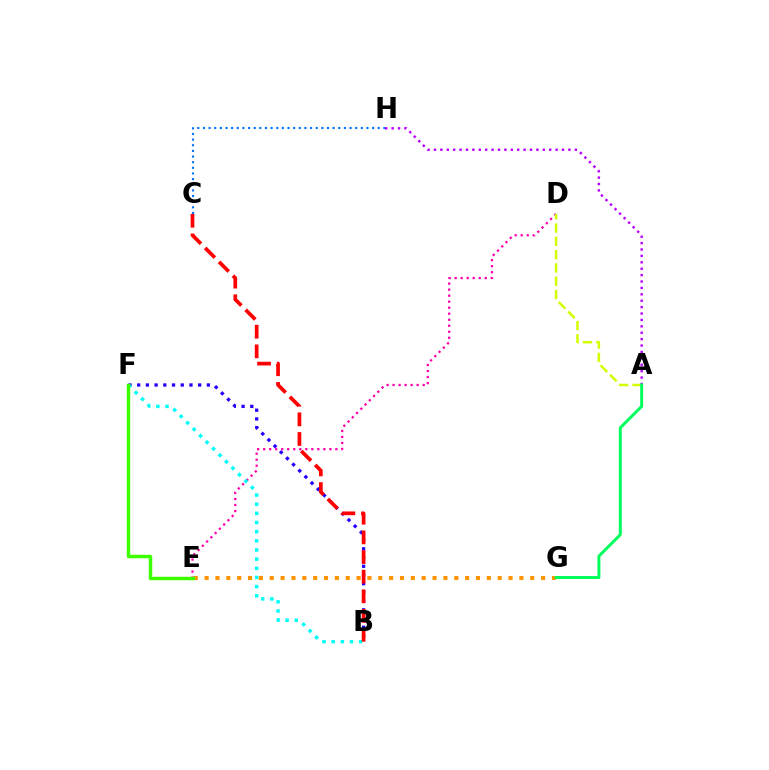{('B', 'F'): [{'color': '#2500ff', 'line_style': 'dotted', 'thickness': 2.37}, {'color': '#00fff6', 'line_style': 'dotted', 'thickness': 2.49}], ('E', 'G'): [{'color': '#ff9400', 'line_style': 'dotted', 'thickness': 2.95}], ('D', 'E'): [{'color': '#ff00ac', 'line_style': 'dotted', 'thickness': 1.64}], ('C', 'H'): [{'color': '#0074ff', 'line_style': 'dotted', 'thickness': 1.53}], ('A', 'D'): [{'color': '#d1ff00', 'line_style': 'dashed', 'thickness': 1.81}], ('B', 'C'): [{'color': '#ff0000', 'line_style': 'dashed', 'thickness': 2.67}], ('A', 'H'): [{'color': '#b900ff', 'line_style': 'dotted', 'thickness': 1.74}], ('A', 'G'): [{'color': '#00ff5c', 'line_style': 'solid', 'thickness': 2.14}], ('E', 'F'): [{'color': '#3dff00', 'line_style': 'solid', 'thickness': 2.49}]}